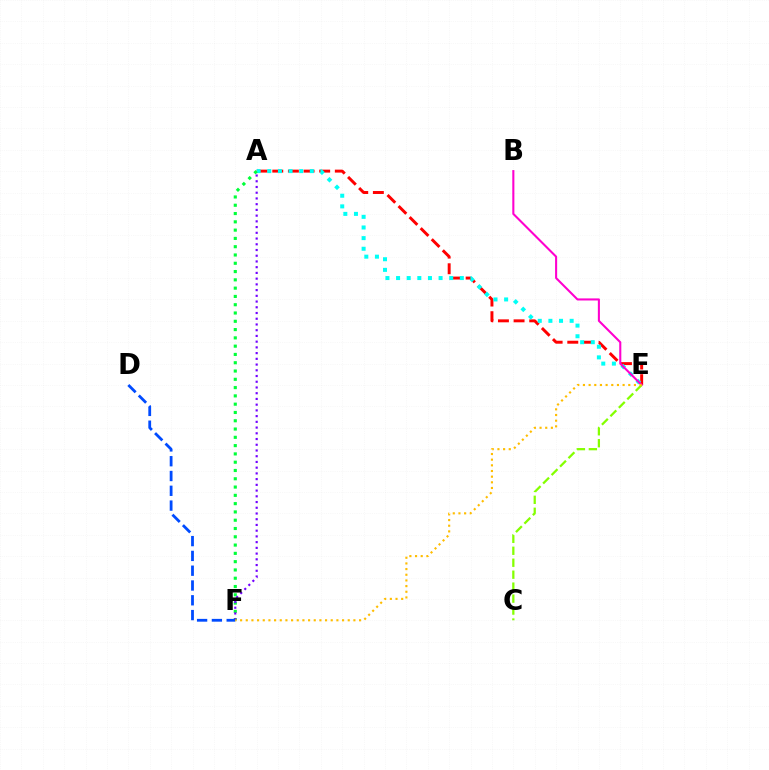{('A', 'E'): [{'color': '#ff0000', 'line_style': 'dashed', 'thickness': 2.12}, {'color': '#00fff6', 'line_style': 'dotted', 'thickness': 2.89}], ('A', 'F'): [{'color': '#00ff39', 'line_style': 'dotted', 'thickness': 2.25}, {'color': '#7200ff', 'line_style': 'dotted', 'thickness': 1.56}], ('B', 'E'): [{'color': '#ff00cf', 'line_style': 'solid', 'thickness': 1.5}], ('C', 'E'): [{'color': '#84ff00', 'line_style': 'dashed', 'thickness': 1.62}], ('D', 'F'): [{'color': '#004bff', 'line_style': 'dashed', 'thickness': 2.01}], ('E', 'F'): [{'color': '#ffbd00', 'line_style': 'dotted', 'thickness': 1.54}]}